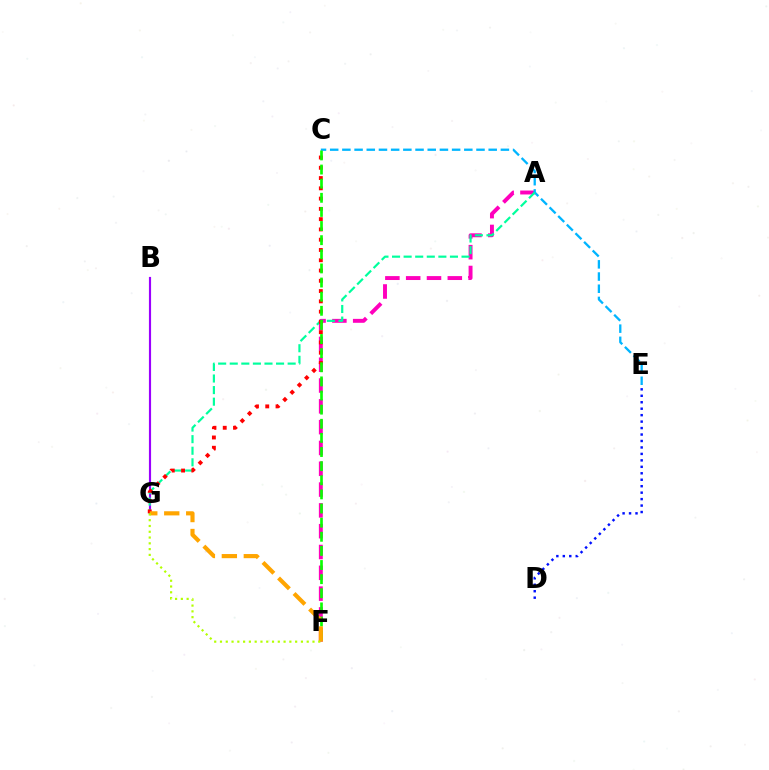{('A', 'F'): [{'color': '#ff00bd', 'line_style': 'dashed', 'thickness': 2.83}], ('C', 'E'): [{'color': '#00b5ff', 'line_style': 'dashed', 'thickness': 1.66}], ('B', 'G'): [{'color': '#9b00ff', 'line_style': 'solid', 'thickness': 1.55}], ('D', 'E'): [{'color': '#0010ff', 'line_style': 'dotted', 'thickness': 1.75}], ('A', 'G'): [{'color': '#00ff9d', 'line_style': 'dashed', 'thickness': 1.57}], ('C', 'G'): [{'color': '#ff0000', 'line_style': 'dotted', 'thickness': 2.79}], ('C', 'F'): [{'color': '#08ff00', 'line_style': 'dashed', 'thickness': 1.92}], ('F', 'G'): [{'color': '#ffa500', 'line_style': 'dashed', 'thickness': 2.98}, {'color': '#b3ff00', 'line_style': 'dotted', 'thickness': 1.57}]}